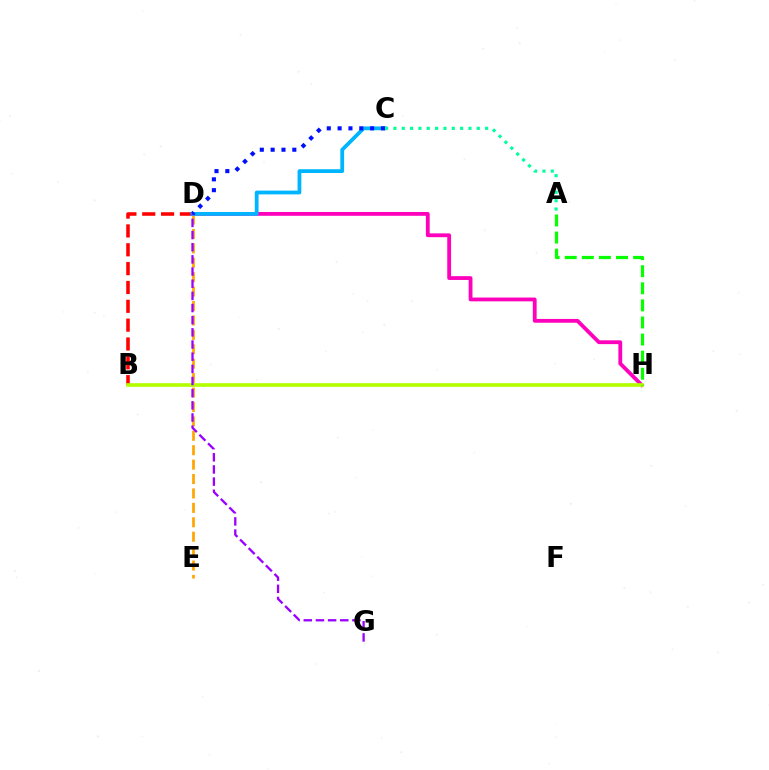{('B', 'D'): [{'color': '#ff0000', 'line_style': 'dashed', 'thickness': 2.56}], ('D', 'E'): [{'color': '#ffa500', 'line_style': 'dashed', 'thickness': 1.96}], ('D', 'H'): [{'color': '#ff00bd', 'line_style': 'solid', 'thickness': 2.74}], ('C', 'D'): [{'color': '#00b5ff', 'line_style': 'solid', 'thickness': 2.72}, {'color': '#0010ff', 'line_style': 'dotted', 'thickness': 2.94}], ('B', 'H'): [{'color': '#b3ff00', 'line_style': 'solid', 'thickness': 2.62}], ('D', 'G'): [{'color': '#9b00ff', 'line_style': 'dashed', 'thickness': 1.65}], ('A', 'C'): [{'color': '#00ff9d', 'line_style': 'dotted', 'thickness': 2.27}], ('A', 'H'): [{'color': '#08ff00', 'line_style': 'dashed', 'thickness': 2.32}]}